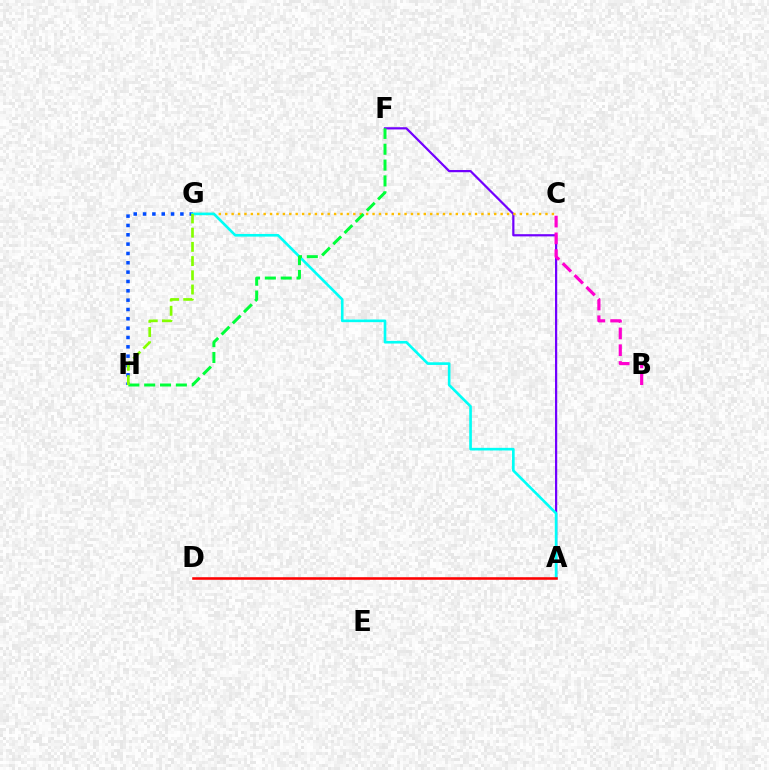{('A', 'F'): [{'color': '#7200ff', 'line_style': 'solid', 'thickness': 1.59}], ('B', 'C'): [{'color': '#ff00cf', 'line_style': 'dashed', 'thickness': 2.28}], ('G', 'H'): [{'color': '#004bff', 'line_style': 'dotted', 'thickness': 2.54}, {'color': '#84ff00', 'line_style': 'dashed', 'thickness': 1.93}], ('C', 'G'): [{'color': '#ffbd00', 'line_style': 'dotted', 'thickness': 1.74}], ('A', 'G'): [{'color': '#00fff6', 'line_style': 'solid', 'thickness': 1.91}], ('F', 'H'): [{'color': '#00ff39', 'line_style': 'dashed', 'thickness': 2.15}], ('A', 'D'): [{'color': '#ff0000', 'line_style': 'solid', 'thickness': 1.85}]}